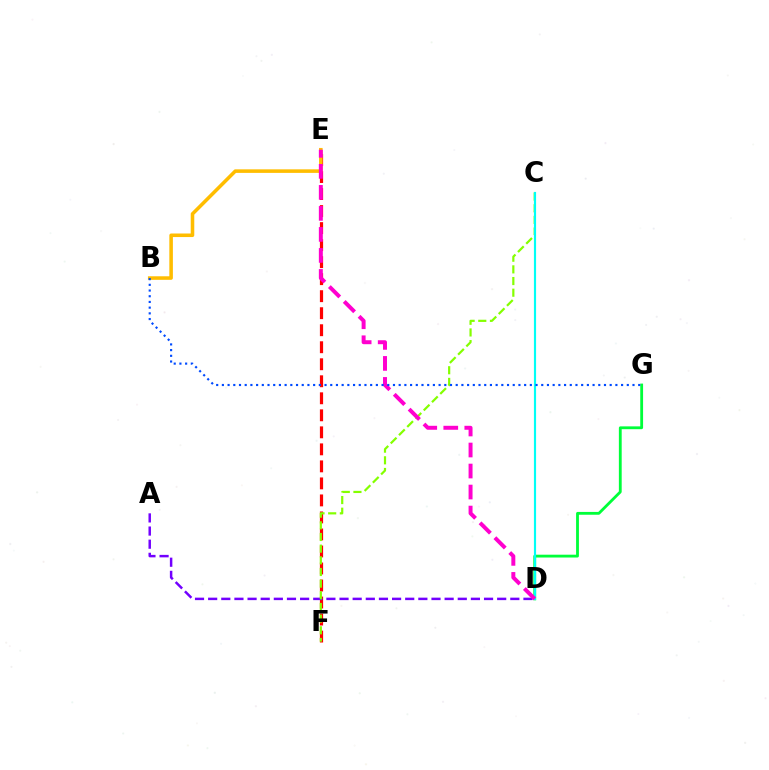{('E', 'F'): [{'color': '#ff0000', 'line_style': 'dashed', 'thickness': 2.31}], ('A', 'D'): [{'color': '#7200ff', 'line_style': 'dashed', 'thickness': 1.78}], ('B', 'E'): [{'color': '#ffbd00', 'line_style': 'solid', 'thickness': 2.56}], ('C', 'F'): [{'color': '#84ff00', 'line_style': 'dashed', 'thickness': 1.58}], ('D', 'G'): [{'color': '#00ff39', 'line_style': 'solid', 'thickness': 2.03}], ('C', 'D'): [{'color': '#00fff6', 'line_style': 'solid', 'thickness': 1.56}], ('D', 'E'): [{'color': '#ff00cf', 'line_style': 'dashed', 'thickness': 2.85}], ('B', 'G'): [{'color': '#004bff', 'line_style': 'dotted', 'thickness': 1.55}]}